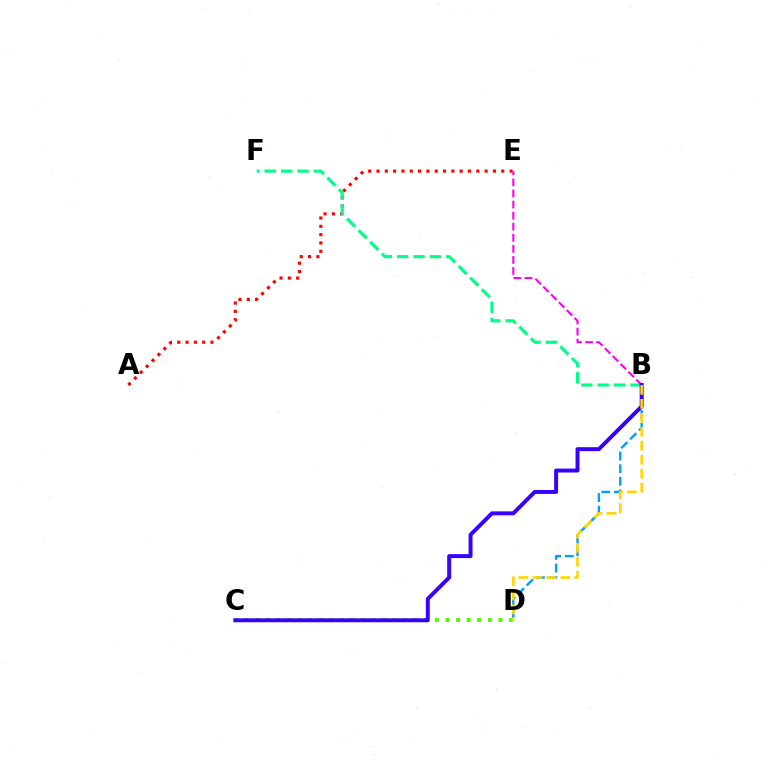{('B', 'D'): [{'color': '#009eff', 'line_style': 'dashed', 'thickness': 1.71}, {'color': '#ffd500', 'line_style': 'dashed', 'thickness': 1.9}], ('A', 'E'): [{'color': '#ff0000', 'line_style': 'dotted', 'thickness': 2.26}], ('C', 'D'): [{'color': '#4fff00', 'line_style': 'dotted', 'thickness': 2.88}], ('B', 'F'): [{'color': '#00ff86', 'line_style': 'dashed', 'thickness': 2.23}], ('B', 'E'): [{'color': '#ff00ed', 'line_style': 'dashed', 'thickness': 1.51}], ('B', 'C'): [{'color': '#3700ff', 'line_style': 'solid', 'thickness': 2.84}]}